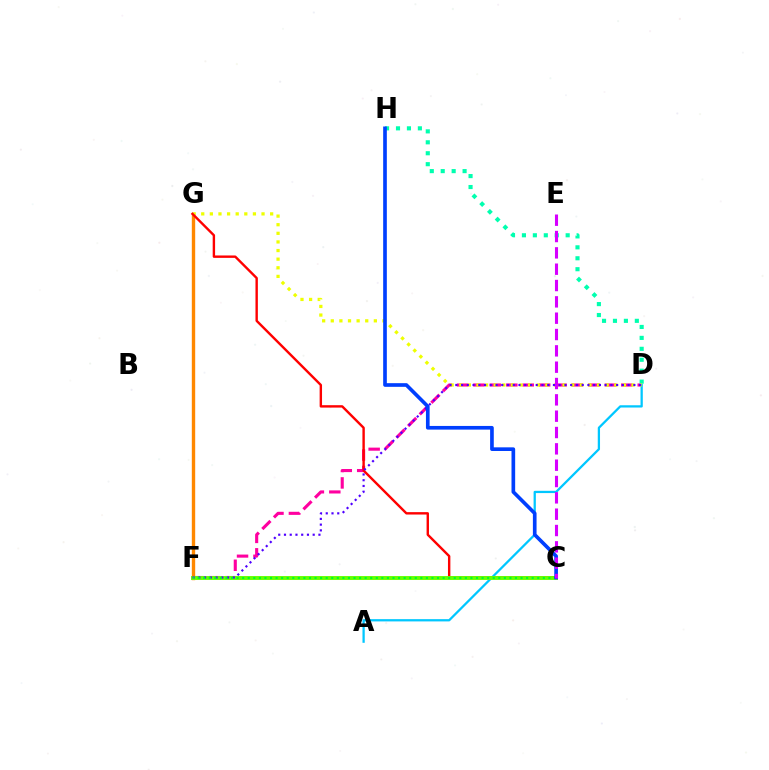{('D', 'F'): [{'color': '#ff00a0', 'line_style': 'dashed', 'thickness': 2.23}, {'color': '#4f00ff', 'line_style': 'dotted', 'thickness': 1.56}], ('F', 'G'): [{'color': '#ff8800', 'line_style': 'solid', 'thickness': 2.43}], ('A', 'D'): [{'color': '#00c7ff', 'line_style': 'solid', 'thickness': 1.63}], ('D', 'H'): [{'color': '#00ffaf', 'line_style': 'dotted', 'thickness': 2.97}], ('D', 'G'): [{'color': '#eeff00', 'line_style': 'dotted', 'thickness': 2.34}], ('C', 'G'): [{'color': '#ff0000', 'line_style': 'solid', 'thickness': 1.73}], ('C', 'F'): [{'color': '#66ff00', 'line_style': 'solid', 'thickness': 2.81}, {'color': '#00ff27', 'line_style': 'dotted', 'thickness': 1.51}], ('C', 'H'): [{'color': '#003fff', 'line_style': 'solid', 'thickness': 2.64}], ('C', 'E'): [{'color': '#d600ff', 'line_style': 'dashed', 'thickness': 2.22}]}